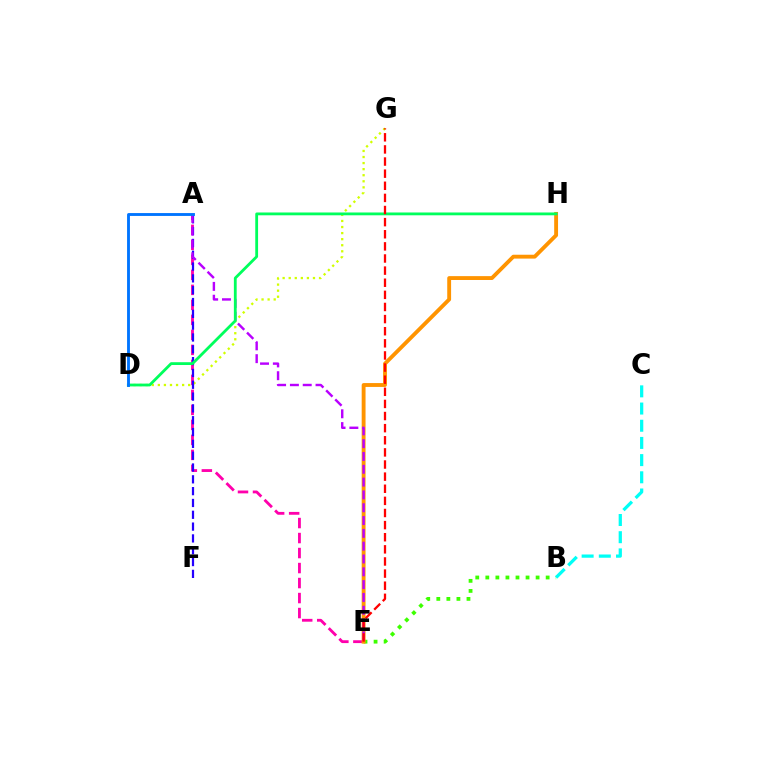{('D', 'G'): [{'color': '#d1ff00', 'line_style': 'dotted', 'thickness': 1.65}], ('A', 'E'): [{'color': '#ff00ac', 'line_style': 'dashed', 'thickness': 2.04}, {'color': '#b900ff', 'line_style': 'dashed', 'thickness': 1.74}], ('B', 'E'): [{'color': '#3dff00', 'line_style': 'dotted', 'thickness': 2.73}], ('E', 'H'): [{'color': '#ff9400', 'line_style': 'solid', 'thickness': 2.78}], ('B', 'C'): [{'color': '#00fff6', 'line_style': 'dashed', 'thickness': 2.34}], ('A', 'F'): [{'color': '#2500ff', 'line_style': 'dashed', 'thickness': 1.61}], ('D', 'H'): [{'color': '#00ff5c', 'line_style': 'solid', 'thickness': 2.02}], ('E', 'G'): [{'color': '#ff0000', 'line_style': 'dashed', 'thickness': 1.65}], ('A', 'D'): [{'color': '#0074ff', 'line_style': 'solid', 'thickness': 2.06}]}